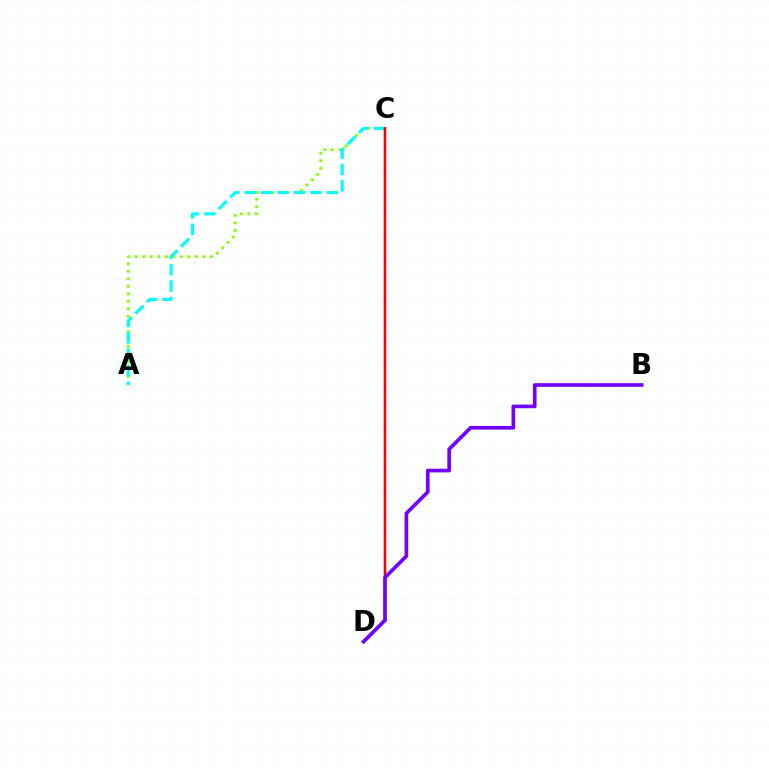{('A', 'C'): [{'color': '#84ff00', 'line_style': 'dotted', 'thickness': 2.04}, {'color': '#00fff6', 'line_style': 'dashed', 'thickness': 2.23}], ('C', 'D'): [{'color': '#ff0000', 'line_style': 'solid', 'thickness': 1.84}], ('B', 'D'): [{'color': '#7200ff', 'line_style': 'solid', 'thickness': 2.63}]}